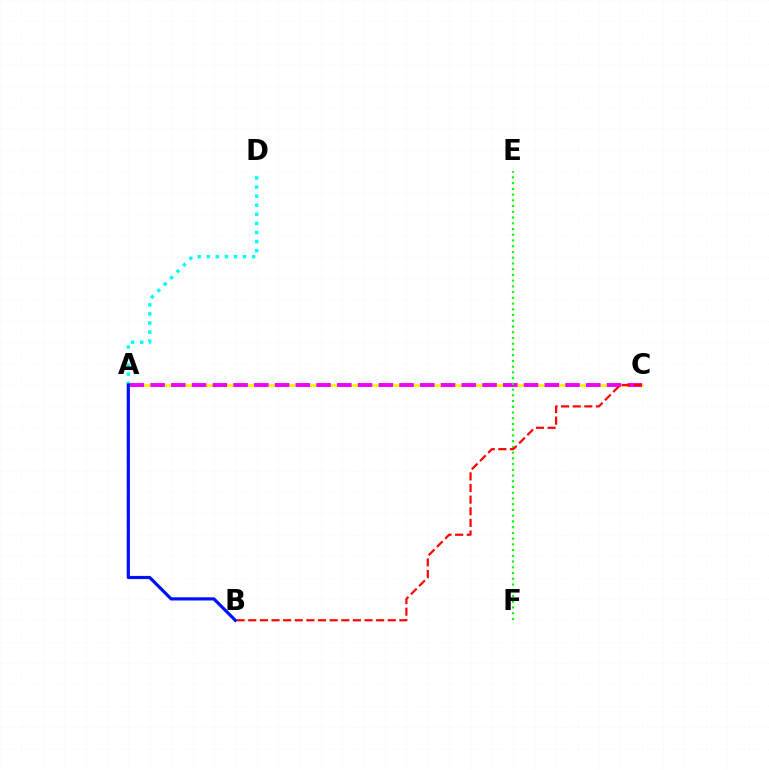{('A', 'C'): [{'color': '#fcf500', 'line_style': 'solid', 'thickness': 1.92}, {'color': '#ee00ff', 'line_style': 'dashed', 'thickness': 2.82}], ('E', 'F'): [{'color': '#08ff00', 'line_style': 'dotted', 'thickness': 1.56}], ('A', 'D'): [{'color': '#00fff6', 'line_style': 'dotted', 'thickness': 2.47}], ('B', 'C'): [{'color': '#ff0000', 'line_style': 'dashed', 'thickness': 1.58}], ('A', 'B'): [{'color': '#0010ff', 'line_style': 'solid', 'thickness': 2.3}]}